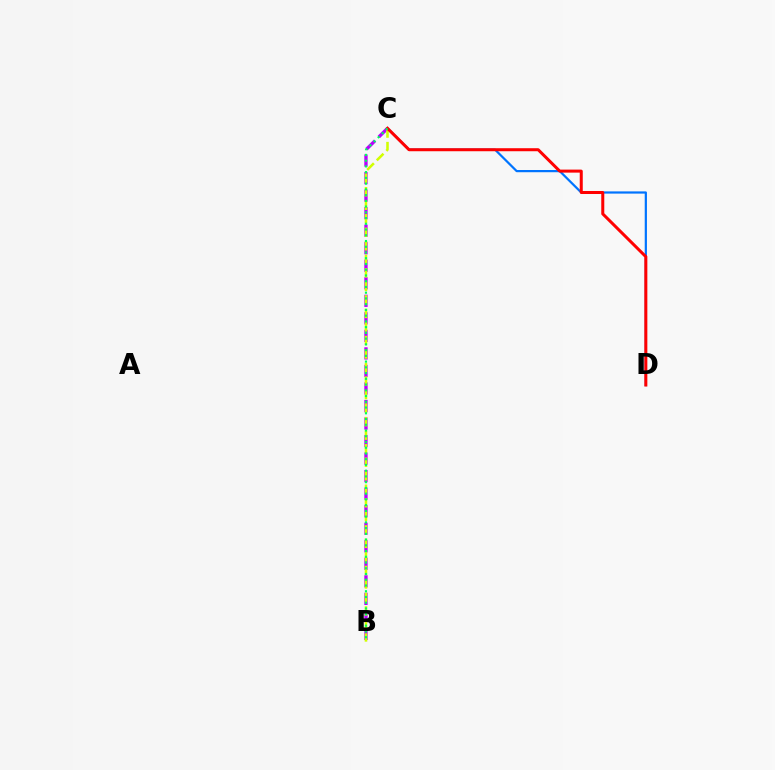{('B', 'C'): [{'color': '#b900ff', 'line_style': 'dashed', 'thickness': 2.38}, {'color': '#d1ff00', 'line_style': 'dashed', 'thickness': 1.84}, {'color': '#00ff5c', 'line_style': 'dotted', 'thickness': 1.56}], ('C', 'D'): [{'color': '#0074ff', 'line_style': 'solid', 'thickness': 1.59}, {'color': '#ff0000', 'line_style': 'solid', 'thickness': 2.17}]}